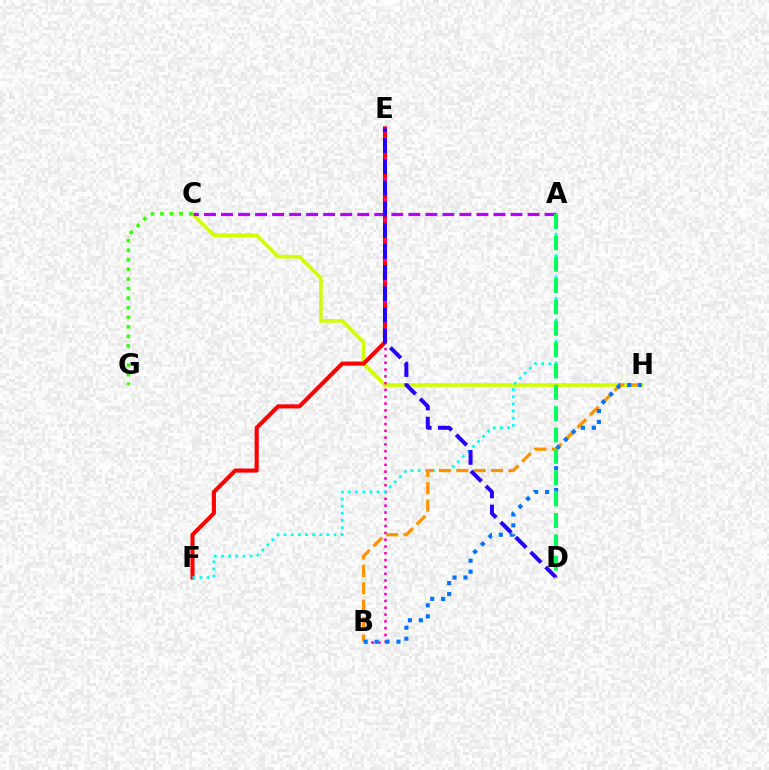{('C', 'H'): [{'color': '#d1ff00', 'line_style': 'solid', 'thickness': 2.65}], ('E', 'F'): [{'color': '#ff0000', 'line_style': 'solid', 'thickness': 2.95}], ('A', 'C'): [{'color': '#b900ff', 'line_style': 'dashed', 'thickness': 2.31}], ('B', 'E'): [{'color': '#ff00ac', 'line_style': 'dotted', 'thickness': 1.85}], ('A', 'F'): [{'color': '#00fff6', 'line_style': 'dotted', 'thickness': 1.94}], ('B', 'H'): [{'color': '#ff9400', 'line_style': 'dashed', 'thickness': 2.36}, {'color': '#0074ff', 'line_style': 'dotted', 'thickness': 2.97}], ('D', 'E'): [{'color': '#2500ff', 'line_style': 'dashed', 'thickness': 2.88}], ('C', 'G'): [{'color': '#3dff00', 'line_style': 'dotted', 'thickness': 2.6}], ('A', 'D'): [{'color': '#00ff5c', 'line_style': 'dashed', 'thickness': 2.9}]}